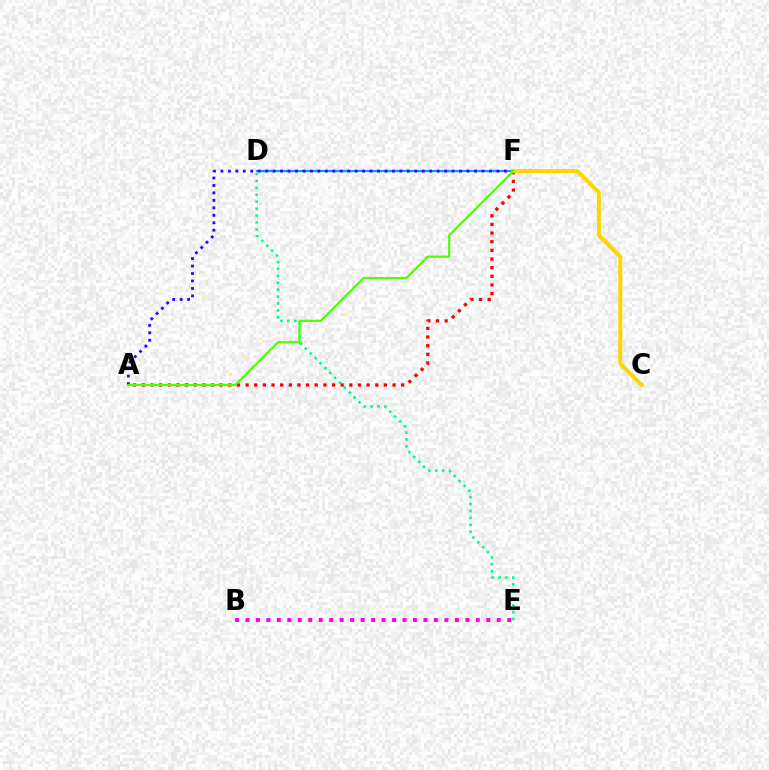{('D', 'F'): [{'color': '#009eff', 'line_style': 'solid', 'thickness': 1.57}], ('A', 'F'): [{'color': '#3700ff', 'line_style': 'dotted', 'thickness': 2.03}, {'color': '#ff0000', 'line_style': 'dotted', 'thickness': 2.35}, {'color': '#4fff00', 'line_style': 'solid', 'thickness': 1.59}], ('D', 'E'): [{'color': '#00ff86', 'line_style': 'dotted', 'thickness': 1.88}], ('C', 'F'): [{'color': '#ffd500', 'line_style': 'solid', 'thickness': 2.86}], ('B', 'E'): [{'color': '#ff00ed', 'line_style': 'dotted', 'thickness': 2.84}]}